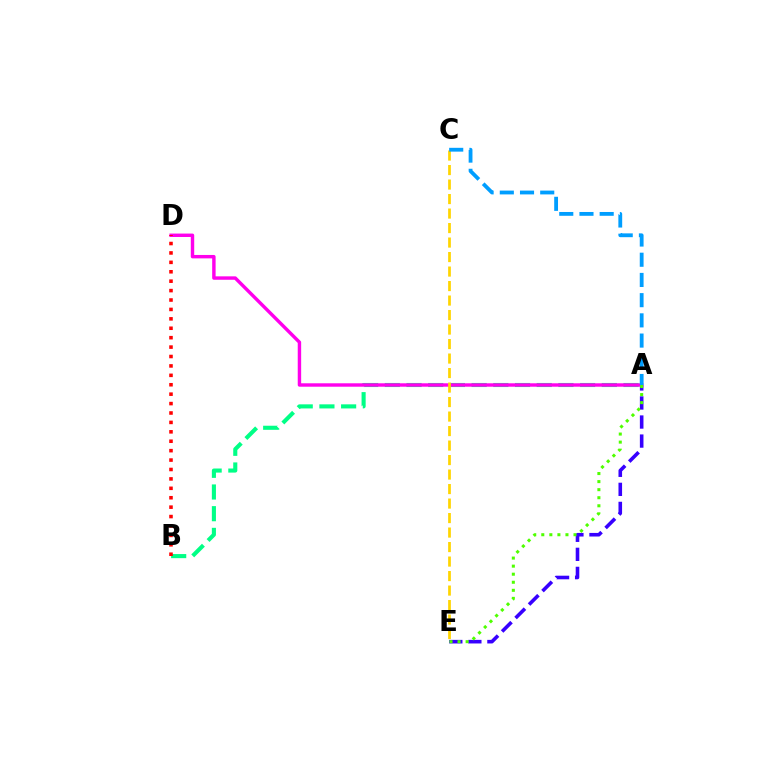{('A', 'E'): [{'color': '#3700ff', 'line_style': 'dashed', 'thickness': 2.59}, {'color': '#4fff00', 'line_style': 'dotted', 'thickness': 2.19}], ('A', 'B'): [{'color': '#00ff86', 'line_style': 'dashed', 'thickness': 2.95}], ('A', 'D'): [{'color': '#ff00ed', 'line_style': 'solid', 'thickness': 2.46}], ('C', 'E'): [{'color': '#ffd500', 'line_style': 'dashed', 'thickness': 1.97}], ('A', 'C'): [{'color': '#009eff', 'line_style': 'dashed', 'thickness': 2.75}], ('B', 'D'): [{'color': '#ff0000', 'line_style': 'dotted', 'thickness': 2.56}]}